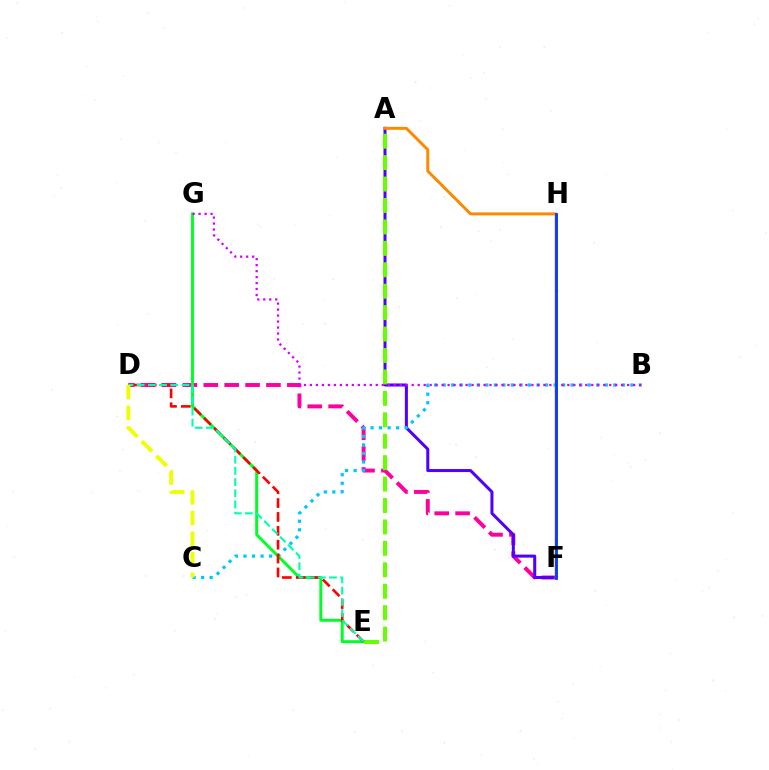{('D', 'F'): [{'color': '#ff00a0', 'line_style': 'dashed', 'thickness': 2.84}], ('A', 'F'): [{'color': '#4f00ff', 'line_style': 'solid', 'thickness': 2.18}, {'color': '#ff8800', 'line_style': 'solid', 'thickness': 2.12}], ('B', 'C'): [{'color': '#00c7ff', 'line_style': 'dotted', 'thickness': 2.32}], ('E', 'G'): [{'color': '#00ff27', 'line_style': 'solid', 'thickness': 2.12}], ('A', 'E'): [{'color': '#66ff00', 'line_style': 'dashed', 'thickness': 2.91}], ('D', 'E'): [{'color': '#ff0000', 'line_style': 'dashed', 'thickness': 1.89}, {'color': '#00ffaf', 'line_style': 'dashed', 'thickness': 1.52}], ('B', 'G'): [{'color': '#d600ff', 'line_style': 'dotted', 'thickness': 1.63}], ('C', 'D'): [{'color': '#eeff00', 'line_style': 'dashed', 'thickness': 2.8}], ('F', 'H'): [{'color': '#003fff', 'line_style': 'solid', 'thickness': 2.04}]}